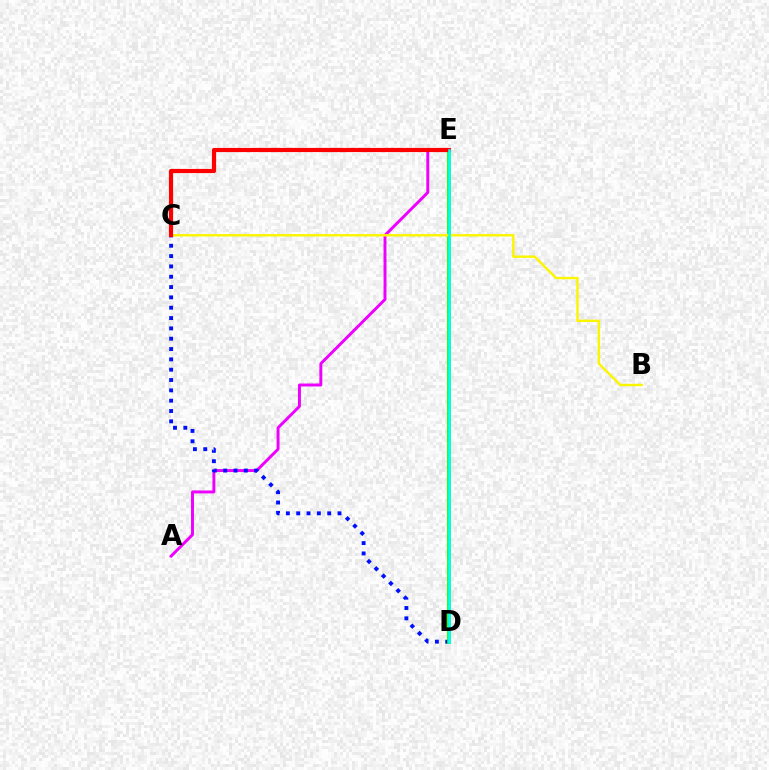{('A', 'E'): [{'color': '#ee00ff', 'line_style': 'solid', 'thickness': 2.12}], ('C', 'D'): [{'color': '#0010ff', 'line_style': 'dotted', 'thickness': 2.81}], ('D', 'E'): [{'color': '#08ff00', 'line_style': 'solid', 'thickness': 2.71}, {'color': '#00fff6', 'line_style': 'solid', 'thickness': 1.85}], ('B', 'C'): [{'color': '#fcf500', 'line_style': 'solid', 'thickness': 1.74}], ('C', 'E'): [{'color': '#ff0000', 'line_style': 'solid', 'thickness': 2.99}]}